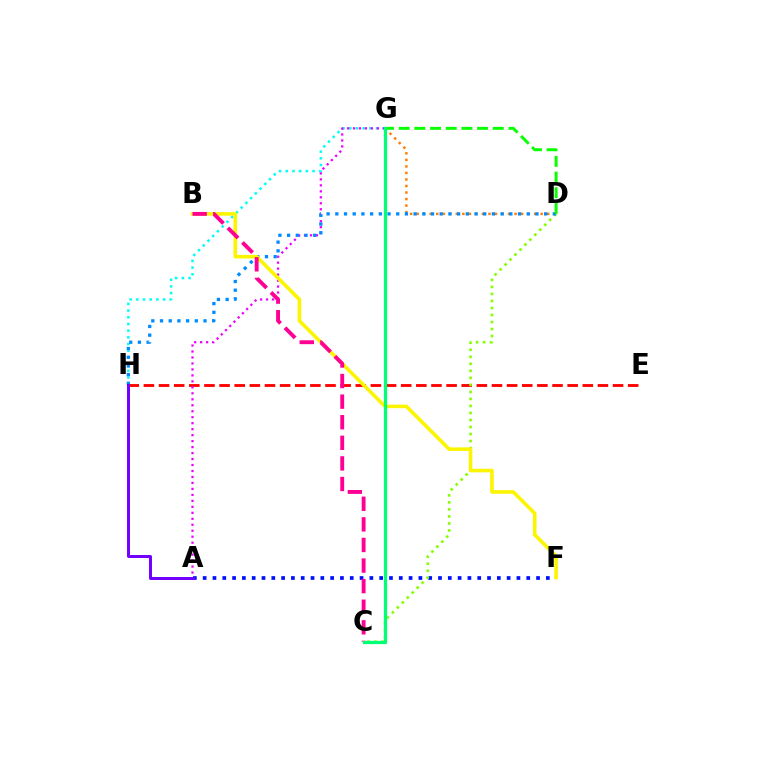{('D', 'G'): [{'color': '#ff7c00', 'line_style': 'dotted', 'thickness': 1.77}, {'color': '#08ff00', 'line_style': 'dashed', 'thickness': 2.13}], ('G', 'H'): [{'color': '#00fff6', 'line_style': 'dotted', 'thickness': 1.82}], ('E', 'H'): [{'color': '#ff0000', 'line_style': 'dashed', 'thickness': 2.06}], ('A', 'G'): [{'color': '#ee00ff', 'line_style': 'dotted', 'thickness': 1.62}], ('A', 'F'): [{'color': '#0010ff', 'line_style': 'dotted', 'thickness': 2.66}], ('C', 'D'): [{'color': '#84ff00', 'line_style': 'dotted', 'thickness': 1.91}], ('D', 'H'): [{'color': '#008cff', 'line_style': 'dotted', 'thickness': 2.36}], ('B', 'F'): [{'color': '#fcf500', 'line_style': 'solid', 'thickness': 2.57}], ('B', 'C'): [{'color': '#ff0094', 'line_style': 'dashed', 'thickness': 2.8}], ('C', 'G'): [{'color': '#00ff74', 'line_style': 'solid', 'thickness': 2.33}], ('A', 'H'): [{'color': '#7200ff', 'line_style': 'solid', 'thickness': 2.15}]}